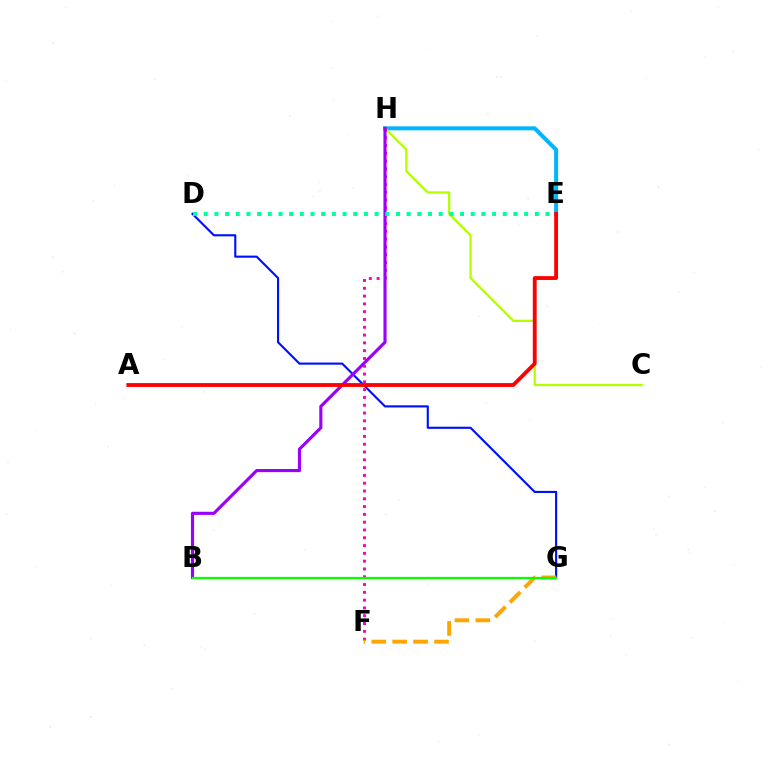{('D', 'G'): [{'color': '#0010ff', 'line_style': 'solid', 'thickness': 1.53}], ('E', 'H'): [{'color': '#00b5ff', 'line_style': 'solid', 'thickness': 2.88}], ('C', 'H'): [{'color': '#b3ff00', 'line_style': 'solid', 'thickness': 1.65}], ('F', 'H'): [{'color': '#ff00bd', 'line_style': 'dotted', 'thickness': 2.12}], ('B', 'H'): [{'color': '#9b00ff', 'line_style': 'solid', 'thickness': 2.25}], ('F', 'G'): [{'color': '#ffa500', 'line_style': 'dashed', 'thickness': 2.84}], ('D', 'E'): [{'color': '#00ff9d', 'line_style': 'dotted', 'thickness': 2.9}], ('B', 'G'): [{'color': '#08ff00', 'line_style': 'solid', 'thickness': 1.63}], ('A', 'E'): [{'color': '#ff0000', 'line_style': 'solid', 'thickness': 2.77}]}